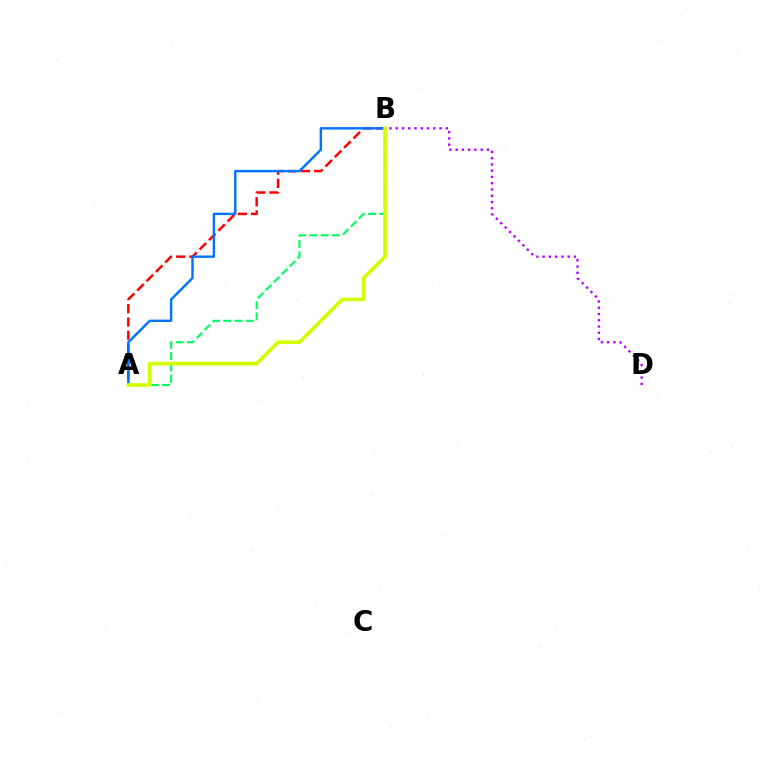{('A', 'B'): [{'color': '#ff0000', 'line_style': 'dashed', 'thickness': 1.8}, {'color': '#00ff5c', 'line_style': 'dashed', 'thickness': 1.53}, {'color': '#0074ff', 'line_style': 'solid', 'thickness': 1.74}, {'color': '#d1ff00', 'line_style': 'solid', 'thickness': 2.63}], ('B', 'D'): [{'color': '#b900ff', 'line_style': 'dotted', 'thickness': 1.7}]}